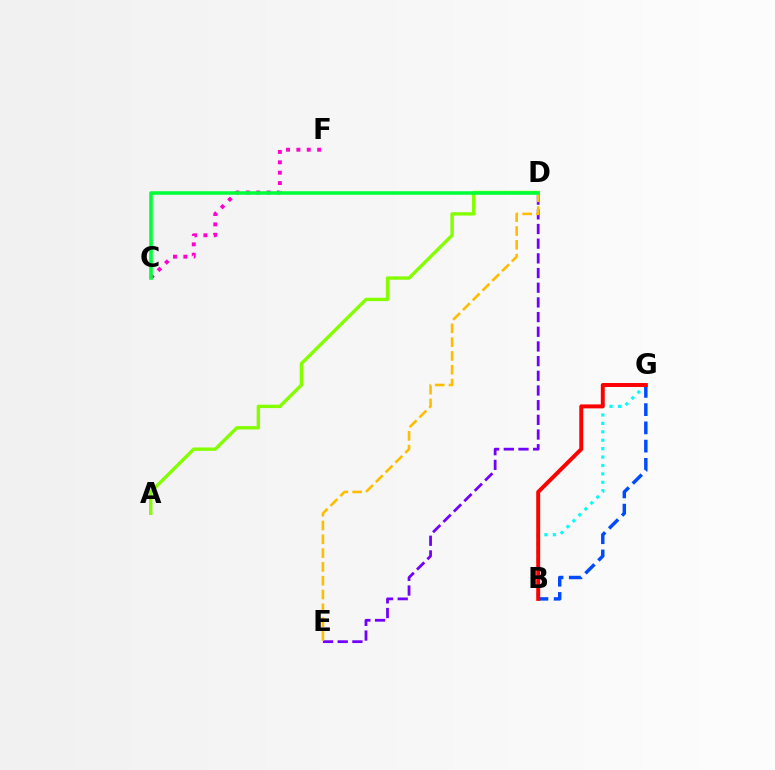{('B', 'G'): [{'color': '#00fff6', 'line_style': 'dotted', 'thickness': 2.29}, {'color': '#004bff', 'line_style': 'dashed', 'thickness': 2.48}, {'color': '#ff0000', 'line_style': 'solid', 'thickness': 2.84}], ('D', 'E'): [{'color': '#7200ff', 'line_style': 'dashed', 'thickness': 1.99}, {'color': '#ffbd00', 'line_style': 'dashed', 'thickness': 1.87}], ('C', 'F'): [{'color': '#ff00cf', 'line_style': 'dotted', 'thickness': 2.82}], ('A', 'D'): [{'color': '#84ff00', 'line_style': 'solid', 'thickness': 2.43}], ('C', 'D'): [{'color': '#00ff39', 'line_style': 'solid', 'thickness': 2.55}]}